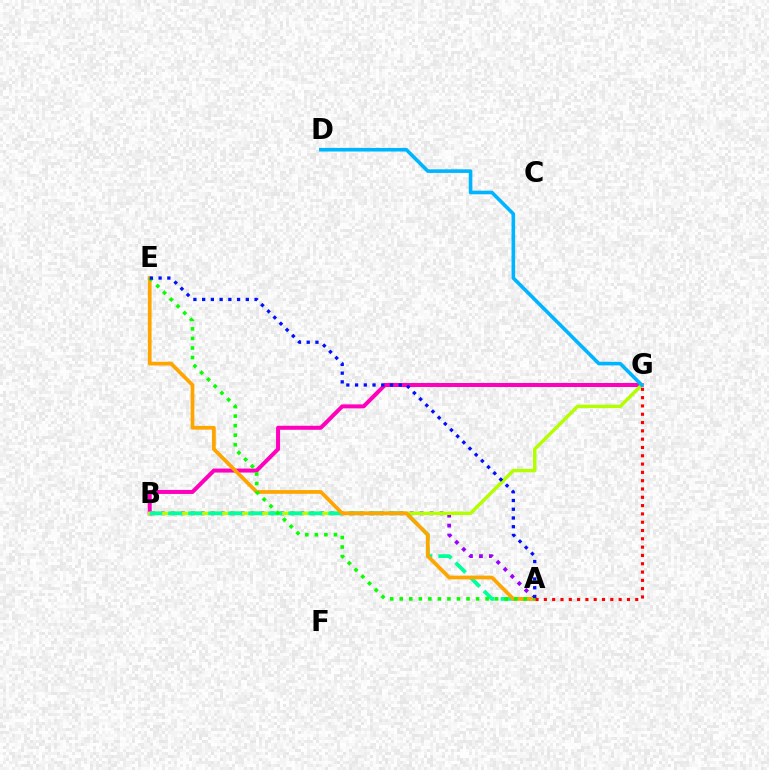{('B', 'G'): [{'color': '#ff00bd', 'line_style': 'solid', 'thickness': 2.88}, {'color': '#b3ff00', 'line_style': 'solid', 'thickness': 2.47}], ('A', 'B'): [{'color': '#9b00ff', 'line_style': 'dotted', 'thickness': 2.7}, {'color': '#00ff9d', 'line_style': 'dashed', 'thickness': 2.72}], ('A', 'E'): [{'color': '#ffa500', 'line_style': 'solid', 'thickness': 2.68}, {'color': '#08ff00', 'line_style': 'dotted', 'thickness': 2.59}, {'color': '#0010ff', 'line_style': 'dotted', 'thickness': 2.37}], ('D', 'G'): [{'color': '#00b5ff', 'line_style': 'solid', 'thickness': 2.59}], ('A', 'G'): [{'color': '#ff0000', 'line_style': 'dotted', 'thickness': 2.26}]}